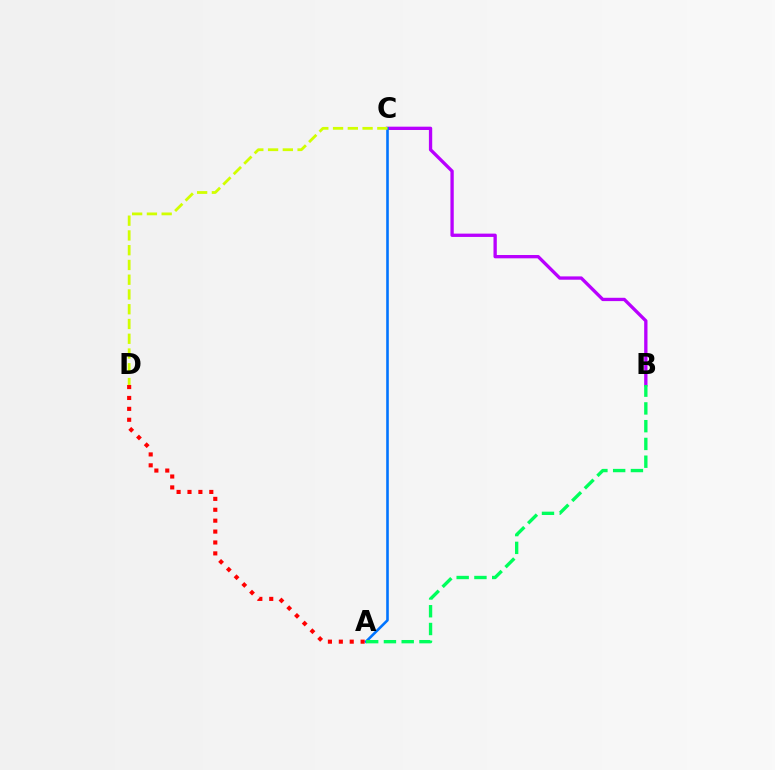{('B', 'C'): [{'color': '#b900ff', 'line_style': 'solid', 'thickness': 2.39}], ('A', 'C'): [{'color': '#0074ff', 'line_style': 'solid', 'thickness': 1.87}], ('A', 'B'): [{'color': '#00ff5c', 'line_style': 'dashed', 'thickness': 2.41}], ('A', 'D'): [{'color': '#ff0000', 'line_style': 'dotted', 'thickness': 2.96}], ('C', 'D'): [{'color': '#d1ff00', 'line_style': 'dashed', 'thickness': 2.01}]}